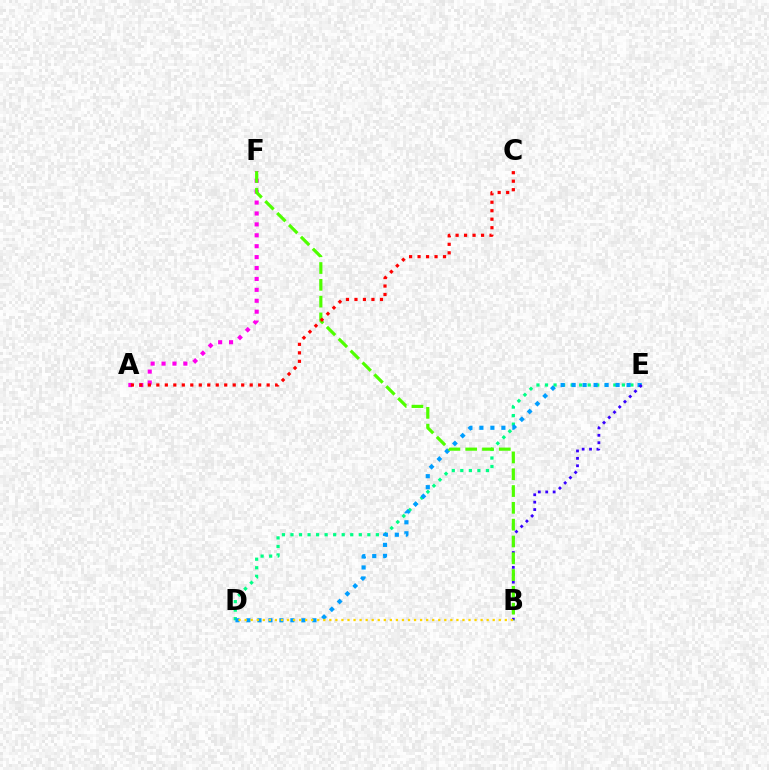{('D', 'E'): [{'color': '#00ff86', 'line_style': 'dotted', 'thickness': 2.32}, {'color': '#009eff', 'line_style': 'dotted', 'thickness': 2.99}], ('A', 'F'): [{'color': '#ff00ed', 'line_style': 'dotted', 'thickness': 2.96}], ('B', 'E'): [{'color': '#3700ff', 'line_style': 'dotted', 'thickness': 2.01}], ('B', 'F'): [{'color': '#4fff00', 'line_style': 'dashed', 'thickness': 2.28}], ('A', 'C'): [{'color': '#ff0000', 'line_style': 'dotted', 'thickness': 2.31}], ('B', 'D'): [{'color': '#ffd500', 'line_style': 'dotted', 'thickness': 1.64}]}